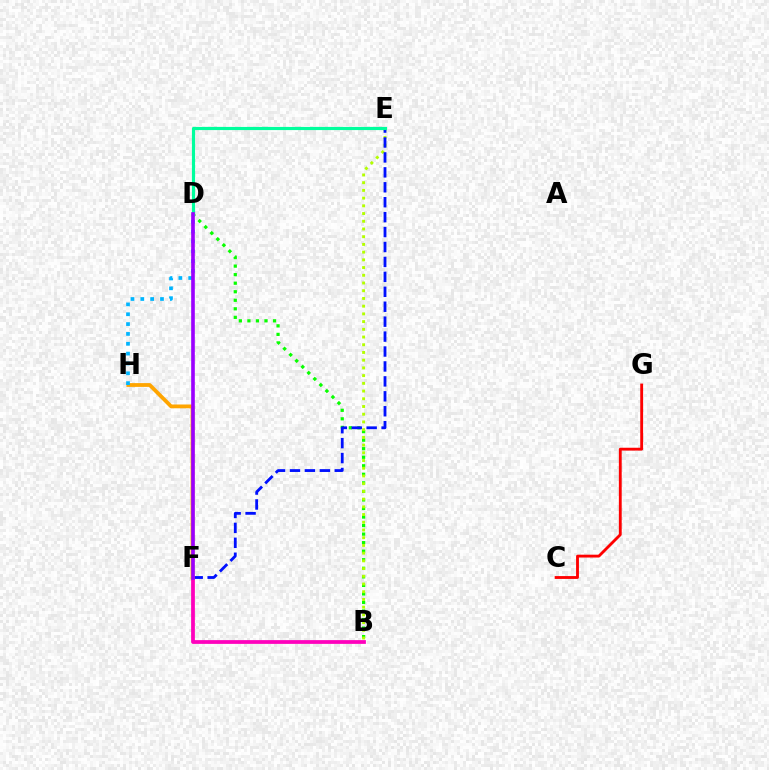{('B', 'D'): [{'color': '#08ff00', 'line_style': 'dotted', 'thickness': 2.32}], ('C', 'G'): [{'color': '#ff0000', 'line_style': 'solid', 'thickness': 2.05}], ('B', 'E'): [{'color': '#b3ff00', 'line_style': 'dotted', 'thickness': 2.1}], ('E', 'F'): [{'color': '#0010ff', 'line_style': 'dashed', 'thickness': 2.03}], ('D', 'E'): [{'color': '#00ff9d', 'line_style': 'solid', 'thickness': 2.27}], ('B', 'F'): [{'color': '#ff00bd', 'line_style': 'solid', 'thickness': 2.7}], ('F', 'H'): [{'color': '#ffa500', 'line_style': 'solid', 'thickness': 2.73}], ('D', 'H'): [{'color': '#00b5ff', 'line_style': 'dotted', 'thickness': 2.67}], ('D', 'F'): [{'color': '#9b00ff', 'line_style': 'solid', 'thickness': 2.61}]}